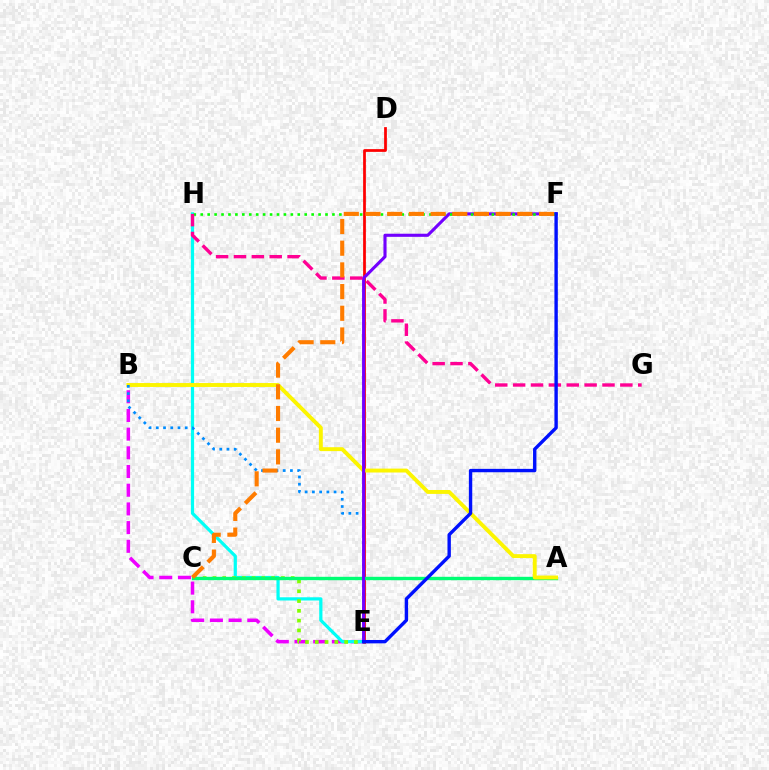{('B', 'E'): [{'color': '#ee00ff', 'line_style': 'dashed', 'thickness': 2.54}, {'color': '#008cff', 'line_style': 'dotted', 'thickness': 1.96}], ('D', 'E'): [{'color': '#ff0000', 'line_style': 'solid', 'thickness': 1.98}], ('E', 'H'): [{'color': '#00fff6', 'line_style': 'solid', 'thickness': 2.31}], ('C', 'E'): [{'color': '#84ff00', 'line_style': 'dotted', 'thickness': 2.66}], ('A', 'C'): [{'color': '#00ff74', 'line_style': 'solid', 'thickness': 2.43}], ('A', 'B'): [{'color': '#fcf500', 'line_style': 'solid', 'thickness': 2.82}], ('E', 'F'): [{'color': '#7200ff', 'line_style': 'solid', 'thickness': 2.24}, {'color': '#0010ff', 'line_style': 'solid', 'thickness': 2.43}], ('F', 'H'): [{'color': '#08ff00', 'line_style': 'dotted', 'thickness': 1.88}], ('G', 'H'): [{'color': '#ff0094', 'line_style': 'dashed', 'thickness': 2.43}], ('C', 'F'): [{'color': '#ff7c00', 'line_style': 'dashed', 'thickness': 2.95}]}